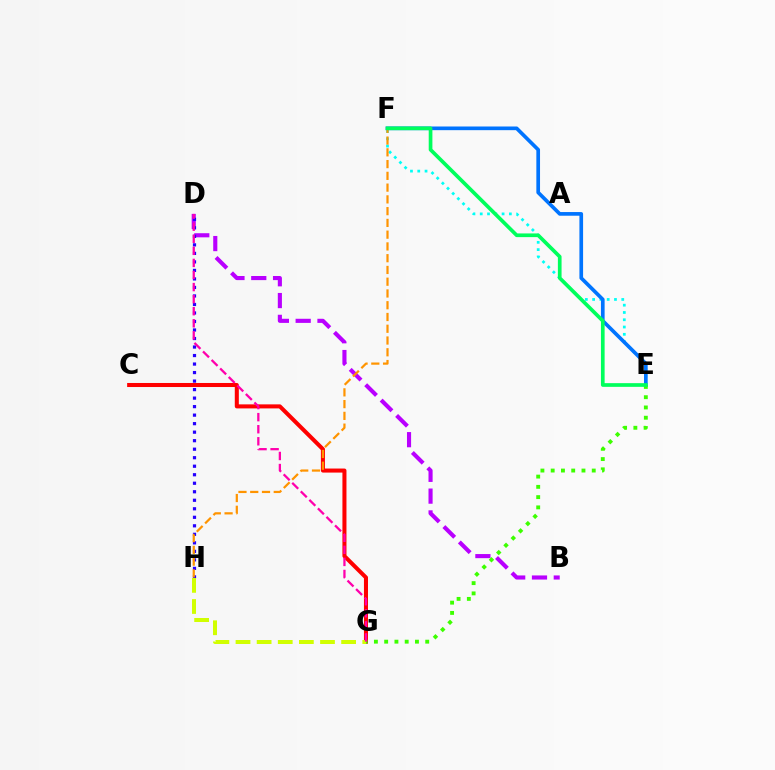{('E', 'F'): [{'color': '#00fff6', 'line_style': 'dotted', 'thickness': 1.98}, {'color': '#0074ff', 'line_style': 'solid', 'thickness': 2.65}, {'color': '#00ff5c', 'line_style': 'solid', 'thickness': 2.65}], ('C', 'G'): [{'color': '#ff0000', 'line_style': 'solid', 'thickness': 2.91}], ('B', 'D'): [{'color': '#b900ff', 'line_style': 'dashed', 'thickness': 2.96}], ('D', 'H'): [{'color': '#2500ff', 'line_style': 'dotted', 'thickness': 2.31}], ('F', 'H'): [{'color': '#ff9400', 'line_style': 'dashed', 'thickness': 1.6}], ('E', 'G'): [{'color': '#3dff00', 'line_style': 'dotted', 'thickness': 2.79}], ('G', 'H'): [{'color': '#d1ff00', 'line_style': 'dashed', 'thickness': 2.87}], ('D', 'G'): [{'color': '#ff00ac', 'line_style': 'dashed', 'thickness': 1.64}]}